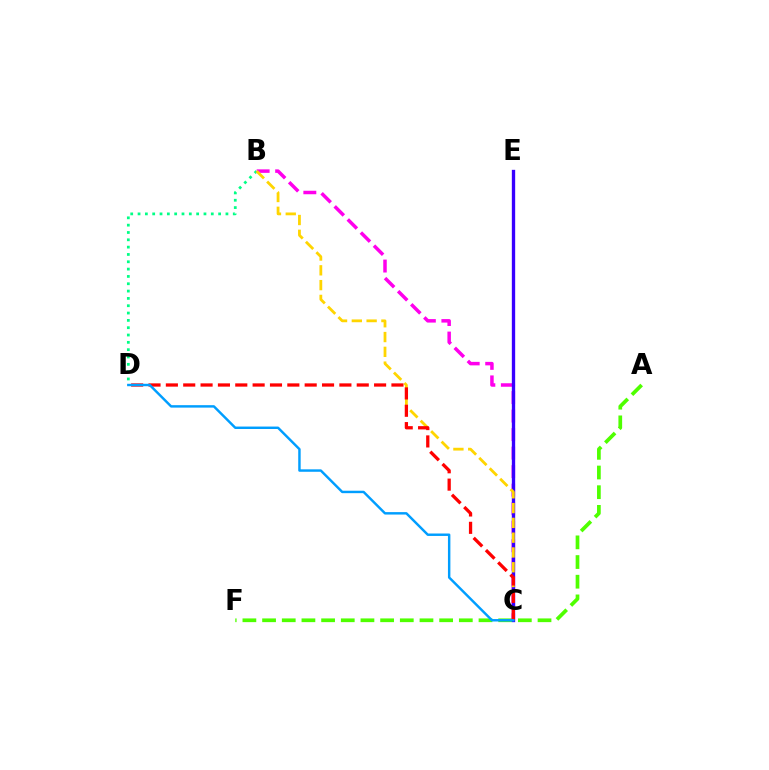{('B', 'D'): [{'color': '#00ff86', 'line_style': 'dotted', 'thickness': 1.99}], ('A', 'F'): [{'color': '#4fff00', 'line_style': 'dashed', 'thickness': 2.67}], ('B', 'C'): [{'color': '#ff00ed', 'line_style': 'dashed', 'thickness': 2.52}, {'color': '#ffd500', 'line_style': 'dashed', 'thickness': 2.01}], ('C', 'E'): [{'color': '#3700ff', 'line_style': 'solid', 'thickness': 2.4}], ('C', 'D'): [{'color': '#ff0000', 'line_style': 'dashed', 'thickness': 2.36}, {'color': '#009eff', 'line_style': 'solid', 'thickness': 1.76}]}